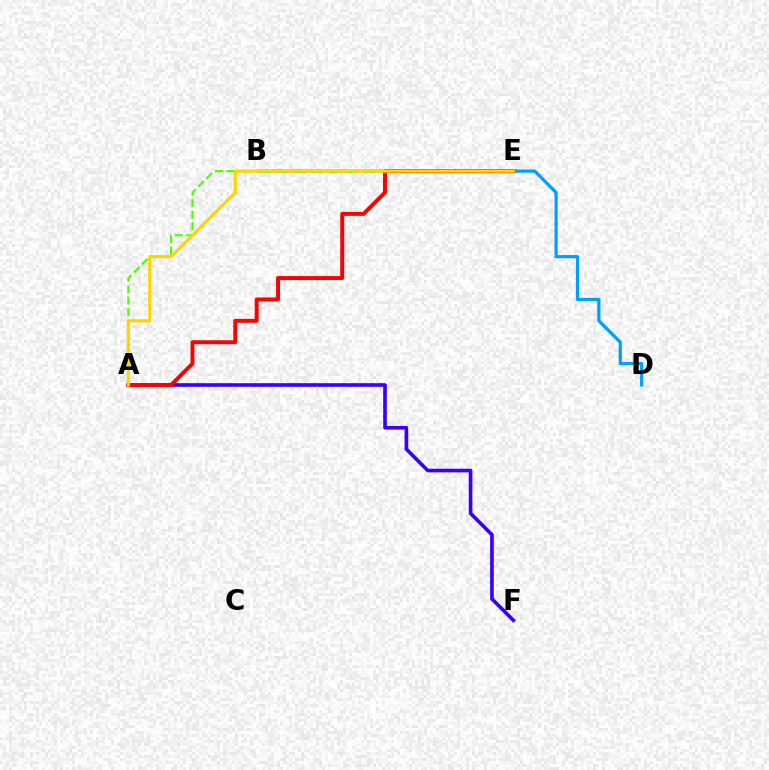{('A', 'B'): [{'color': '#4fff00', 'line_style': 'dashed', 'thickness': 1.56}], ('B', 'E'): [{'color': '#ff00ed', 'line_style': 'solid', 'thickness': 1.8}, {'color': '#00ff86', 'line_style': 'dashed', 'thickness': 2.35}], ('A', 'F'): [{'color': '#3700ff', 'line_style': 'solid', 'thickness': 2.62}], ('D', 'E'): [{'color': '#009eff', 'line_style': 'solid', 'thickness': 2.3}], ('A', 'E'): [{'color': '#ff0000', 'line_style': 'solid', 'thickness': 2.84}, {'color': '#ffd500', 'line_style': 'solid', 'thickness': 2.3}]}